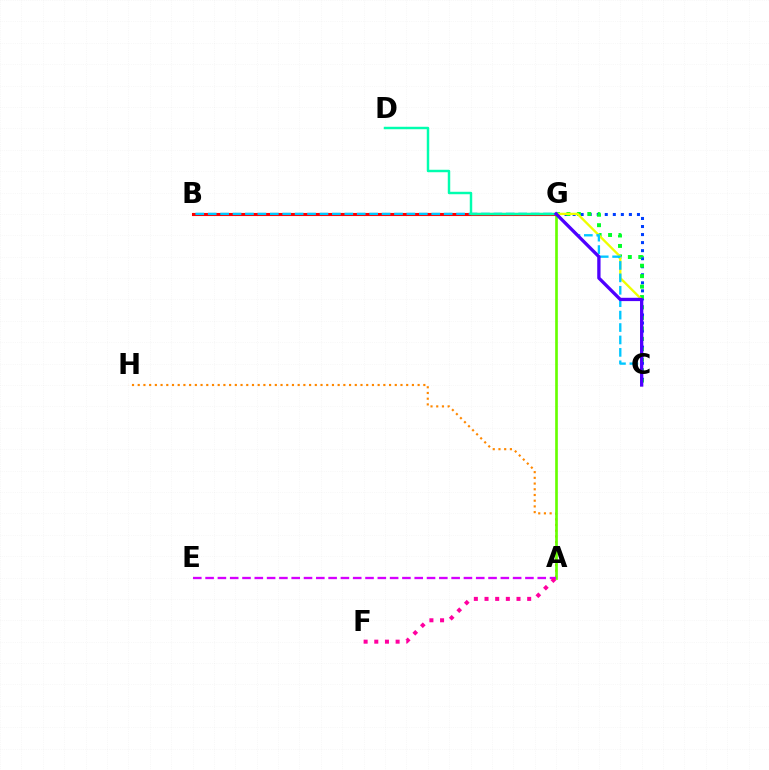{('C', 'G'): [{'color': '#003fff', 'line_style': 'dotted', 'thickness': 2.19}, {'color': '#00ff27', 'line_style': 'dotted', 'thickness': 2.84}, {'color': '#eeff00', 'line_style': 'solid', 'thickness': 1.67}, {'color': '#4f00ff', 'line_style': 'solid', 'thickness': 2.38}], ('A', 'H'): [{'color': '#ff8800', 'line_style': 'dotted', 'thickness': 1.55}], ('A', 'G'): [{'color': '#66ff00', 'line_style': 'solid', 'thickness': 1.92}], ('A', 'E'): [{'color': '#d600ff', 'line_style': 'dashed', 'thickness': 1.67}], ('A', 'F'): [{'color': '#ff00a0', 'line_style': 'dotted', 'thickness': 2.9}], ('B', 'G'): [{'color': '#ff0000', 'line_style': 'solid', 'thickness': 2.22}], ('B', 'C'): [{'color': '#00c7ff', 'line_style': 'dashed', 'thickness': 1.69}], ('D', 'G'): [{'color': '#00ffaf', 'line_style': 'solid', 'thickness': 1.77}]}